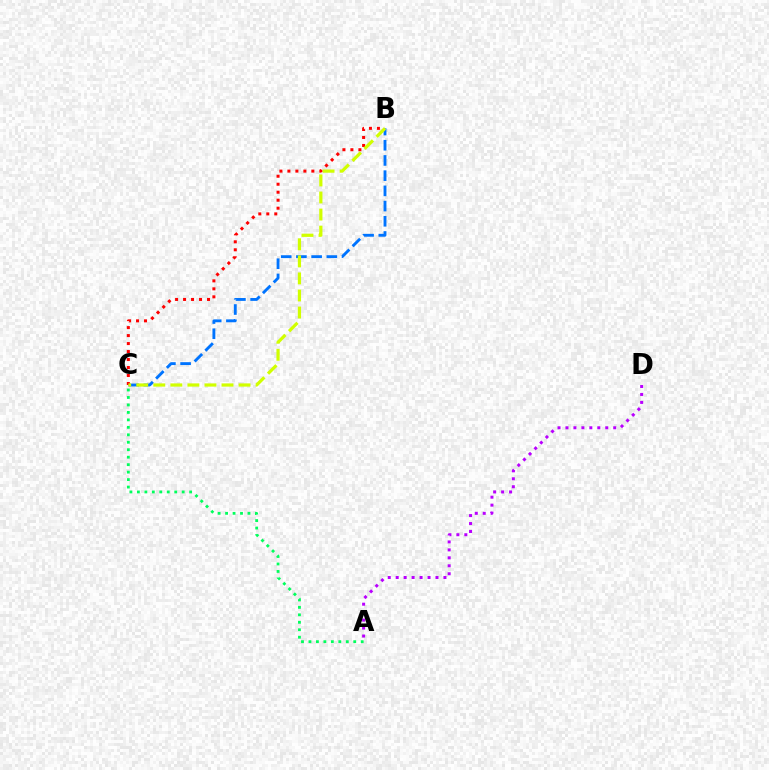{('B', 'C'): [{'color': '#0074ff', 'line_style': 'dashed', 'thickness': 2.07}, {'color': '#ff0000', 'line_style': 'dotted', 'thickness': 2.17}, {'color': '#d1ff00', 'line_style': 'dashed', 'thickness': 2.32}], ('A', 'C'): [{'color': '#00ff5c', 'line_style': 'dotted', 'thickness': 2.03}], ('A', 'D'): [{'color': '#b900ff', 'line_style': 'dotted', 'thickness': 2.16}]}